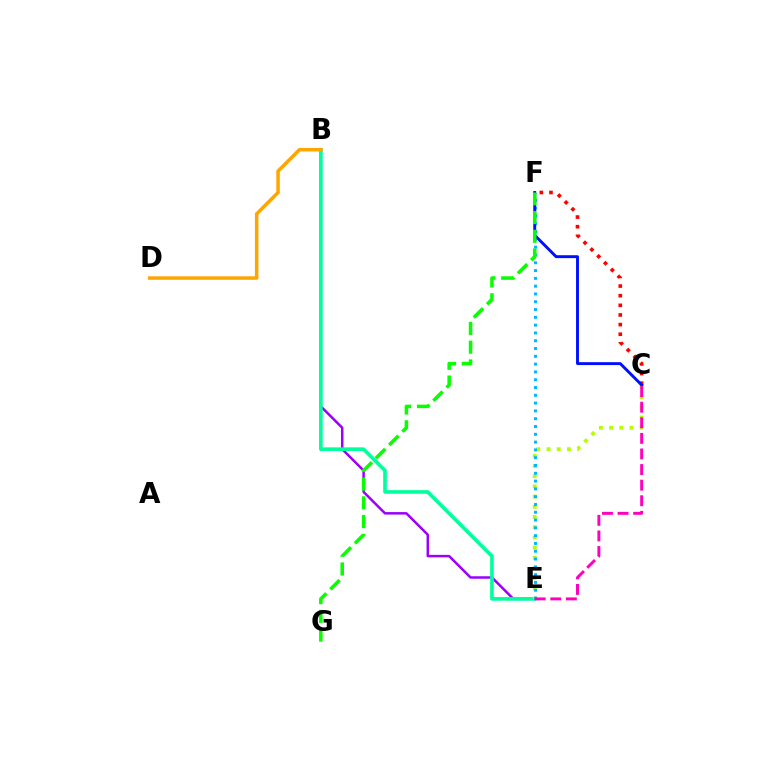{('B', 'E'): [{'color': '#9b00ff', 'line_style': 'solid', 'thickness': 1.8}, {'color': '#00ff9d', 'line_style': 'solid', 'thickness': 2.61}], ('C', 'E'): [{'color': '#b3ff00', 'line_style': 'dotted', 'thickness': 2.77}, {'color': '#ff00bd', 'line_style': 'dashed', 'thickness': 2.12}], ('E', 'F'): [{'color': '#00b5ff', 'line_style': 'dotted', 'thickness': 2.12}], ('C', 'F'): [{'color': '#ff0000', 'line_style': 'dotted', 'thickness': 2.62}, {'color': '#0010ff', 'line_style': 'solid', 'thickness': 2.1}], ('F', 'G'): [{'color': '#08ff00', 'line_style': 'dashed', 'thickness': 2.55}], ('B', 'D'): [{'color': '#ffa500', 'line_style': 'solid', 'thickness': 2.52}]}